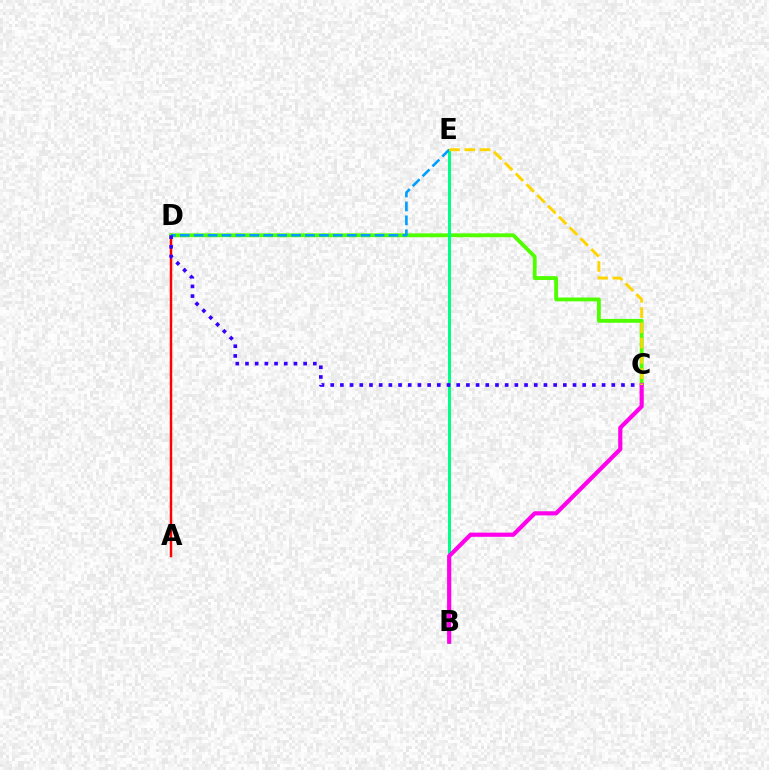{('A', 'D'): [{'color': '#ff0000', 'line_style': 'solid', 'thickness': 1.77}], ('C', 'D'): [{'color': '#4fff00', 'line_style': 'solid', 'thickness': 2.77}, {'color': '#3700ff', 'line_style': 'dotted', 'thickness': 2.63}], ('B', 'E'): [{'color': '#00ff86', 'line_style': 'solid', 'thickness': 2.14}], ('D', 'E'): [{'color': '#009eff', 'line_style': 'dashed', 'thickness': 1.89}], ('B', 'C'): [{'color': '#ff00ed', 'line_style': 'solid', 'thickness': 3.0}], ('C', 'E'): [{'color': '#ffd500', 'line_style': 'dashed', 'thickness': 2.07}]}